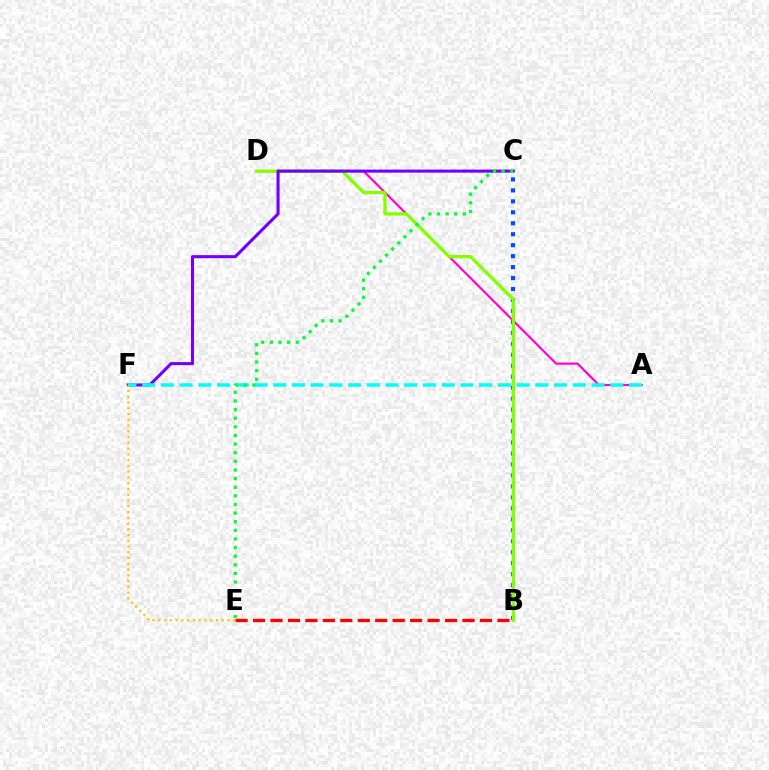{('A', 'D'): [{'color': '#ff00cf', 'line_style': 'solid', 'thickness': 1.55}], ('B', 'C'): [{'color': '#004bff', 'line_style': 'dotted', 'thickness': 2.98}], ('B', 'E'): [{'color': '#ff0000', 'line_style': 'dashed', 'thickness': 2.37}], ('B', 'D'): [{'color': '#84ff00', 'line_style': 'solid', 'thickness': 2.37}], ('C', 'F'): [{'color': '#7200ff', 'line_style': 'solid', 'thickness': 2.21}], ('A', 'F'): [{'color': '#00fff6', 'line_style': 'dashed', 'thickness': 2.54}], ('E', 'F'): [{'color': '#ffbd00', 'line_style': 'dotted', 'thickness': 1.57}], ('C', 'E'): [{'color': '#00ff39', 'line_style': 'dotted', 'thickness': 2.34}]}